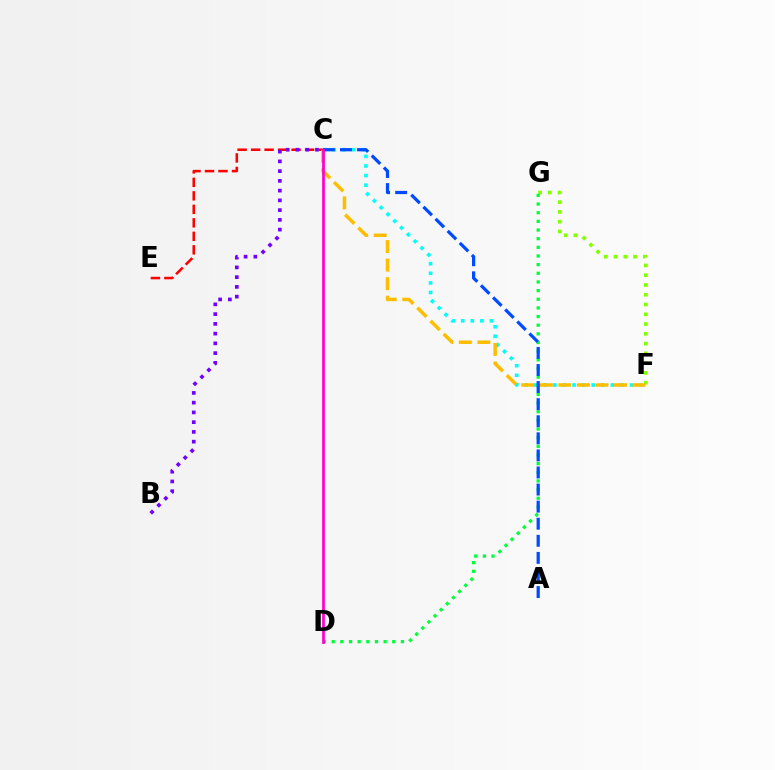{('F', 'G'): [{'color': '#84ff00', 'line_style': 'dotted', 'thickness': 2.66}], ('C', 'F'): [{'color': '#00fff6', 'line_style': 'dotted', 'thickness': 2.6}, {'color': '#ffbd00', 'line_style': 'dashed', 'thickness': 2.52}], ('C', 'E'): [{'color': '#ff0000', 'line_style': 'dashed', 'thickness': 1.83}], ('D', 'G'): [{'color': '#00ff39', 'line_style': 'dotted', 'thickness': 2.35}], ('A', 'C'): [{'color': '#004bff', 'line_style': 'dashed', 'thickness': 2.32}], ('B', 'C'): [{'color': '#7200ff', 'line_style': 'dotted', 'thickness': 2.65}], ('C', 'D'): [{'color': '#ff00cf', 'line_style': 'solid', 'thickness': 1.98}]}